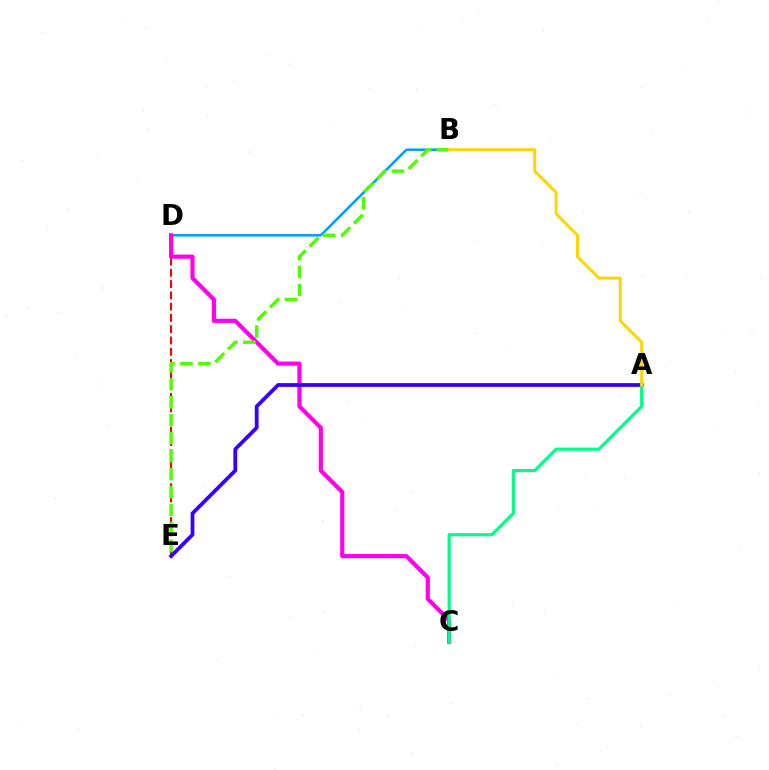{('B', 'D'): [{'color': '#009eff', 'line_style': 'solid', 'thickness': 1.81}], ('D', 'E'): [{'color': '#ff0000', 'line_style': 'dashed', 'thickness': 1.53}], ('C', 'D'): [{'color': '#ff00ed', 'line_style': 'solid', 'thickness': 2.99}], ('A', 'E'): [{'color': '#3700ff', 'line_style': 'solid', 'thickness': 2.72}], ('A', 'C'): [{'color': '#00ff86', 'line_style': 'solid', 'thickness': 2.28}], ('B', 'E'): [{'color': '#4fff00', 'line_style': 'dashed', 'thickness': 2.44}], ('A', 'B'): [{'color': '#ffd500', 'line_style': 'solid', 'thickness': 2.15}]}